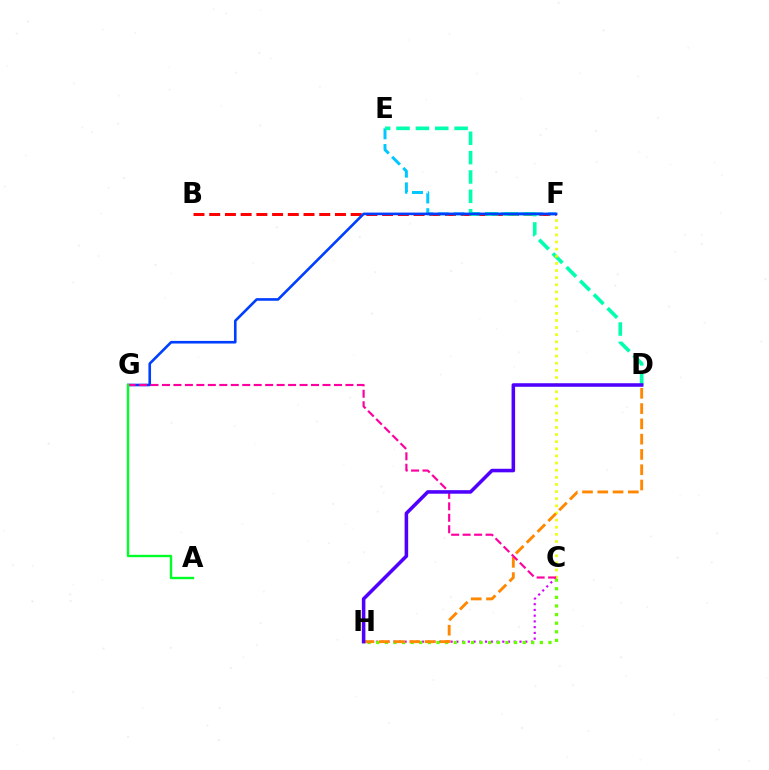{('C', 'H'): [{'color': '#d600ff', 'line_style': 'dotted', 'thickness': 1.56}, {'color': '#66ff00', 'line_style': 'dotted', 'thickness': 2.34}], ('B', 'F'): [{'color': '#ff0000', 'line_style': 'dashed', 'thickness': 2.14}], ('E', 'F'): [{'color': '#00c7ff', 'line_style': 'dashed', 'thickness': 2.14}], ('D', 'E'): [{'color': '#00ffaf', 'line_style': 'dashed', 'thickness': 2.63}], ('C', 'F'): [{'color': '#eeff00', 'line_style': 'dotted', 'thickness': 1.94}], ('D', 'H'): [{'color': '#ff8800', 'line_style': 'dashed', 'thickness': 2.08}, {'color': '#4f00ff', 'line_style': 'solid', 'thickness': 2.55}], ('F', 'G'): [{'color': '#003fff', 'line_style': 'solid', 'thickness': 1.88}], ('C', 'G'): [{'color': '#ff00a0', 'line_style': 'dashed', 'thickness': 1.56}], ('A', 'G'): [{'color': '#00ff27', 'line_style': 'solid', 'thickness': 1.71}]}